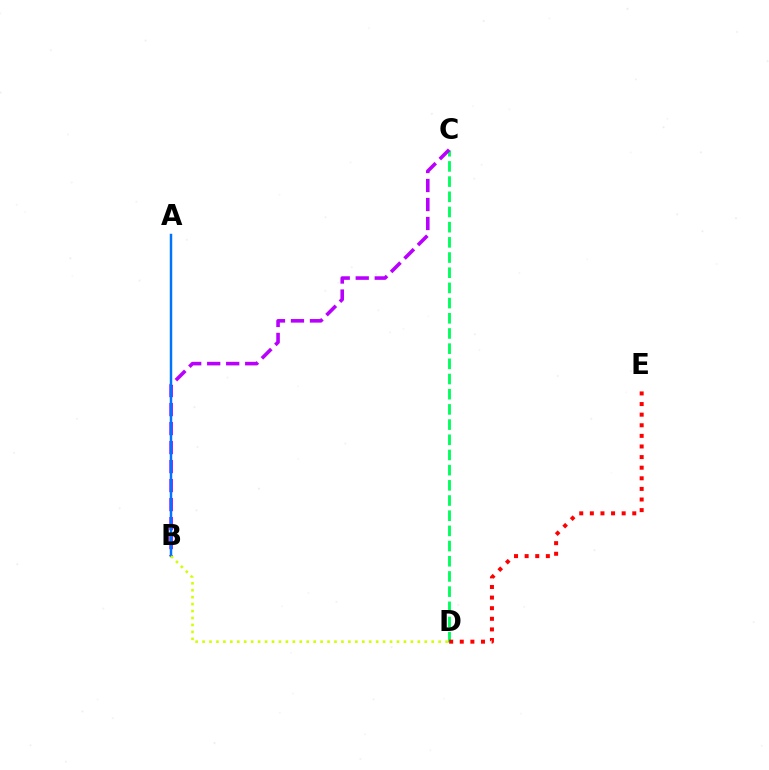{('C', 'D'): [{'color': '#00ff5c', 'line_style': 'dashed', 'thickness': 2.06}], ('B', 'C'): [{'color': '#b900ff', 'line_style': 'dashed', 'thickness': 2.58}], ('D', 'E'): [{'color': '#ff0000', 'line_style': 'dotted', 'thickness': 2.88}], ('A', 'B'): [{'color': '#0074ff', 'line_style': 'solid', 'thickness': 1.78}], ('B', 'D'): [{'color': '#d1ff00', 'line_style': 'dotted', 'thickness': 1.89}]}